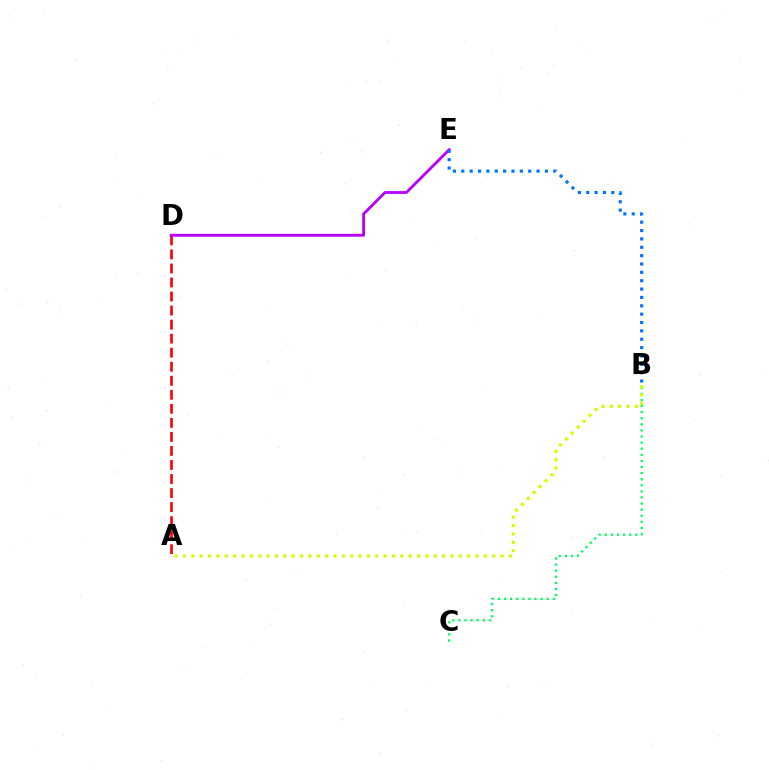{('B', 'C'): [{'color': '#00ff5c', 'line_style': 'dotted', 'thickness': 1.66}], ('A', 'B'): [{'color': '#d1ff00', 'line_style': 'dotted', 'thickness': 2.27}], ('A', 'D'): [{'color': '#ff0000', 'line_style': 'dashed', 'thickness': 1.91}], ('D', 'E'): [{'color': '#b900ff', 'line_style': 'solid', 'thickness': 2.04}], ('B', 'E'): [{'color': '#0074ff', 'line_style': 'dotted', 'thickness': 2.27}]}